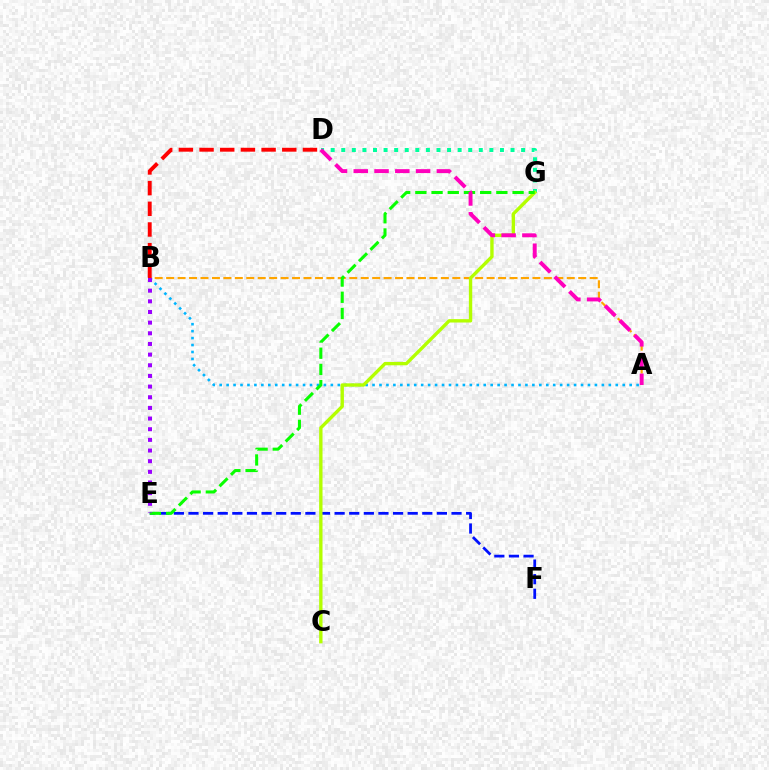{('A', 'B'): [{'color': '#ffa500', 'line_style': 'dashed', 'thickness': 1.55}, {'color': '#00b5ff', 'line_style': 'dotted', 'thickness': 1.89}], ('E', 'F'): [{'color': '#0010ff', 'line_style': 'dashed', 'thickness': 1.99}], ('D', 'G'): [{'color': '#00ff9d', 'line_style': 'dotted', 'thickness': 2.87}], ('C', 'G'): [{'color': '#b3ff00', 'line_style': 'solid', 'thickness': 2.42}], ('E', 'G'): [{'color': '#08ff00', 'line_style': 'dashed', 'thickness': 2.2}], ('A', 'D'): [{'color': '#ff00bd', 'line_style': 'dashed', 'thickness': 2.82}], ('B', 'E'): [{'color': '#9b00ff', 'line_style': 'dotted', 'thickness': 2.9}], ('B', 'D'): [{'color': '#ff0000', 'line_style': 'dashed', 'thickness': 2.81}]}